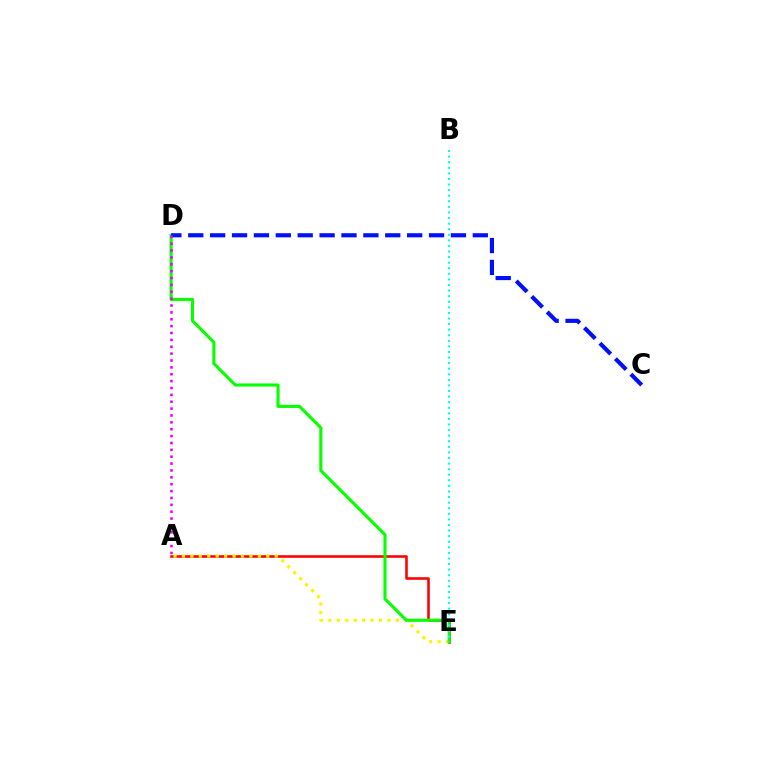{('A', 'E'): [{'color': '#ff0000', 'line_style': 'solid', 'thickness': 1.85}, {'color': '#fcf500', 'line_style': 'dotted', 'thickness': 2.29}], ('D', 'E'): [{'color': '#08ff00', 'line_style': 'solid', 'thickness': 2.22}], ('B', 'E'): [{'color': '#00fff6', 'line_style': 'dotted', 'thickness': 1.52}], ('C', 'D'): [{'color': '#0010ff', 'line_style': 'dashed', 'thickness': 2.97}], ('A', 'D'): [{'color': '#ee00ff', 'line_style': 'dotted', 'thickness': 1.87}]}